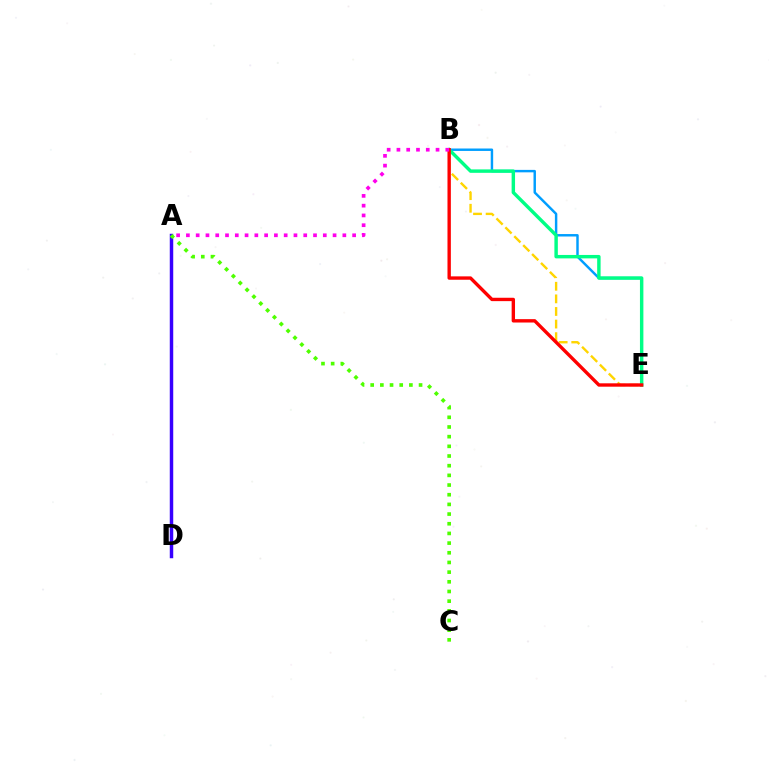{('B', 'E'): [{'color': '#009eff', 'line_style': 'solid', 'thickness': 1.76}, {'color': '#ffd500', 'line_style': 'dashed', 'thickness': 1.71}, {'color': '#00ff86', 'line_style': 'solid', 'thickness': 2.47}, {'color': '#ff0000', 'line_style': 'solid', 'thickness': 2.43}], ('A', 'D'): [{'color': '#3700ff', 'line_style': 'solid', 'thickness': 2.49}], ('A', 'B'): [{'color': '#ff00ed', 'line_style': 'dotted', 'thickness': 2.66}], ('A', 'C'): [{'color': '#4fff00', 'line_style': 'dotted', 'thickness': 2.63}]}